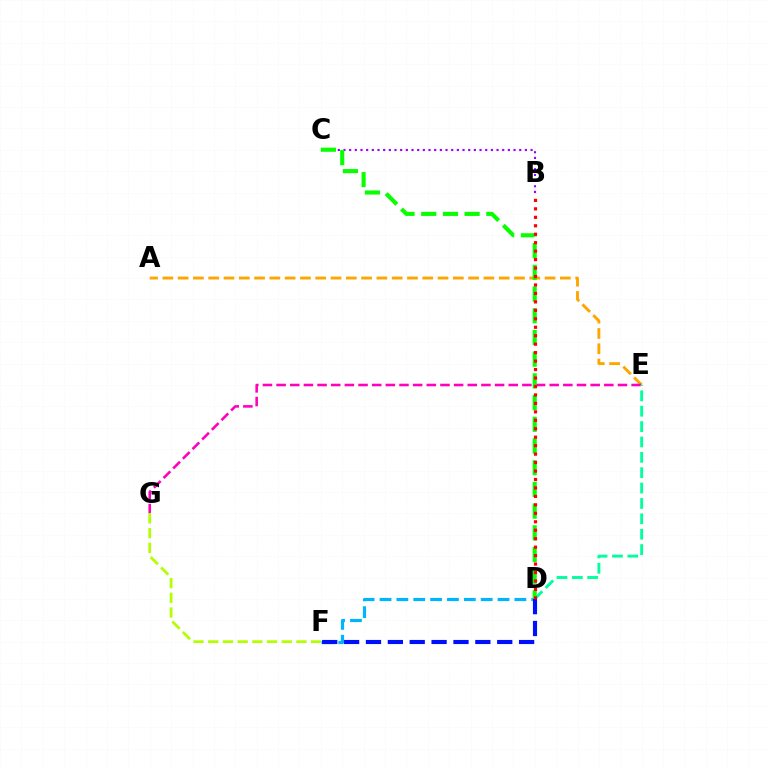{('B', 'C'): [{'color': '#9b00ff', 'line_style': 'dotted', 'thickness': 1.54}], ('A', 'E'): [{'color': '#ffa500', 'line_style': 'dashed', 'thickness': 2.08}], ('D', 'F'): [{'color': '#00b5ff', 'line_style': 'dashed', 'thickness': 2.29}, {'color': '#0010ff', 'line_style': 'dashed', 'thickness': 2.97}], ('E', 'G'): [{'color': '#ff00bd', 'line_style': 'dashed', 'thickness': 1.86}], ('D', 'E'): [{'color': '#00ff9d', 'line_style': 'dashed', 'thickness': 2.09}], ('C', 'D'): [{'color': '#08ff00', 'line_style': 'dashed', 'thickness': 2.95}], ('F', 'G'): [{'color': '#b3ff00', 'line_style': 'dashed', 'thickness': 2.0}], ('B', 'D'): [{'color': '#ff0000', 'line_style': 'dotted', 'thickness': 2.3}]}